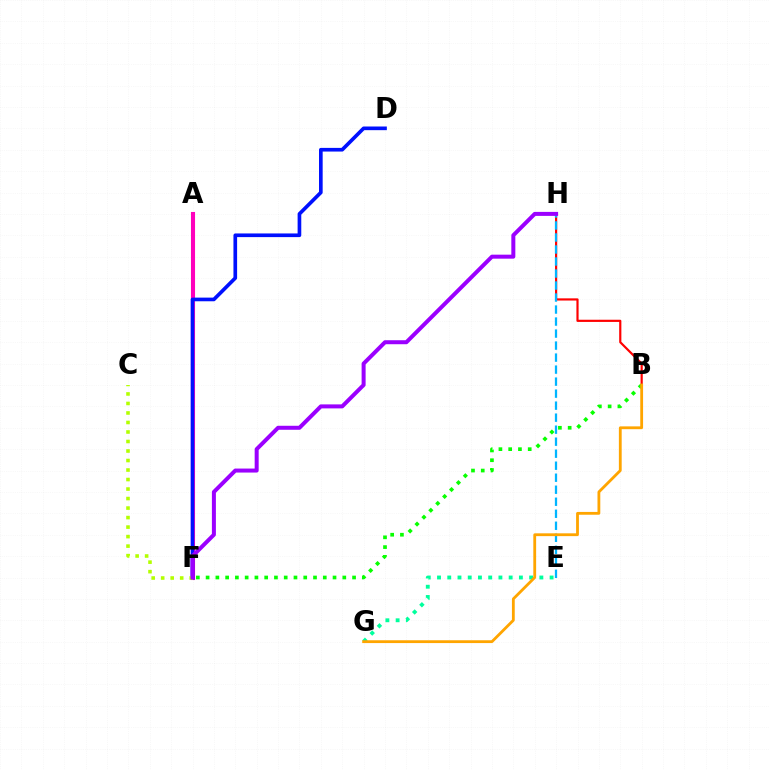{('B', 'H'): [{'color': '#ff0000', 'line_style': 'solid', 'thickness': 1.57}], ('E', 'H'): [{'color': '#00b5ff', 'line_style': 'dashed', 'thickness': 1.63}], ('A', 'F'): [{'color': '#ff00bd', 'line_style': 'solid', 'thickness': 2.94}], ('E', 'G'): [{'color': '#00ff9d', 'line_style': 'dotted', 'thickness': 2.78}], ('D', 'F'): [{'color': '#0010ff', 'line_style': 'solid', 'thickness': 2.64}], ('B', 'F'): [{'color': '#08ff00', 'line_style': 'dotted', 'thickness': 2.65}], ('C', 'F'): [{'color': '#b3ff00', 'line_style': 'dotted', 'thickness': 2.58}], ('F', 'H'): [{'color': '#9b00ff', 'line_style': 'solid', 'thickness': 2.88}], ('B', 'G'): [{'color': '#ffa500', 'line_style': 'solid', 'thickness': 2.02}]}